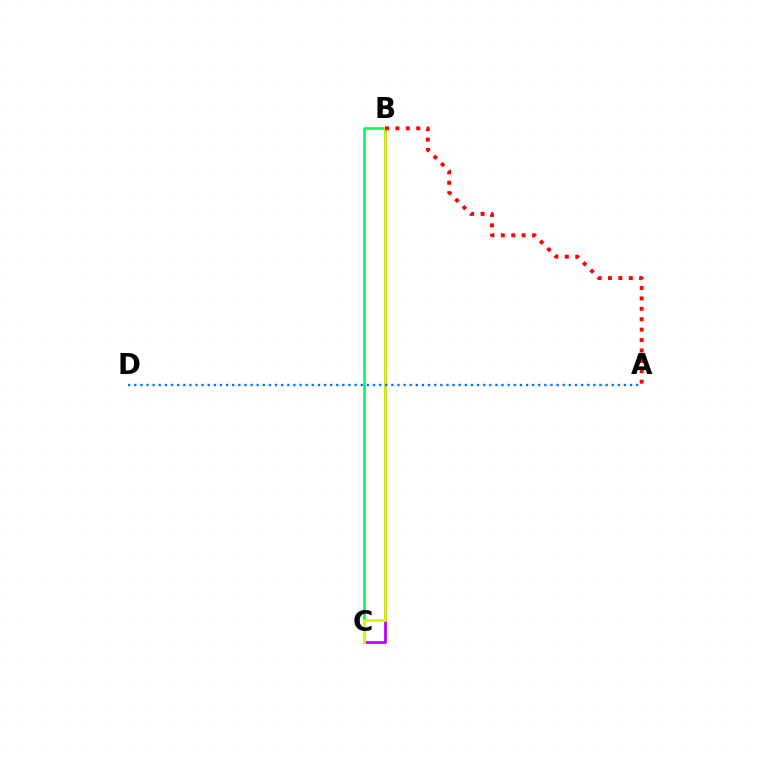{('B', 'C'): [{'color': '#b900ff', 'line_style': 'solid', 'thickness': 1.97}, {'color': '#00ff5c', 'line_style': 'solid', 'thickness': 1.93}, {'color': '#d1ff00', 'line_style': 'solid', 'thickness': 1.95}], ('A', 'B'): [{'color': '#ff0000', 'line_style': 'dotted', 'thickness': 2.83}], ('A', 'D'): [{'color': '#0074ff', 'line_style': 'dotted', 'thickness': 1.66}]}